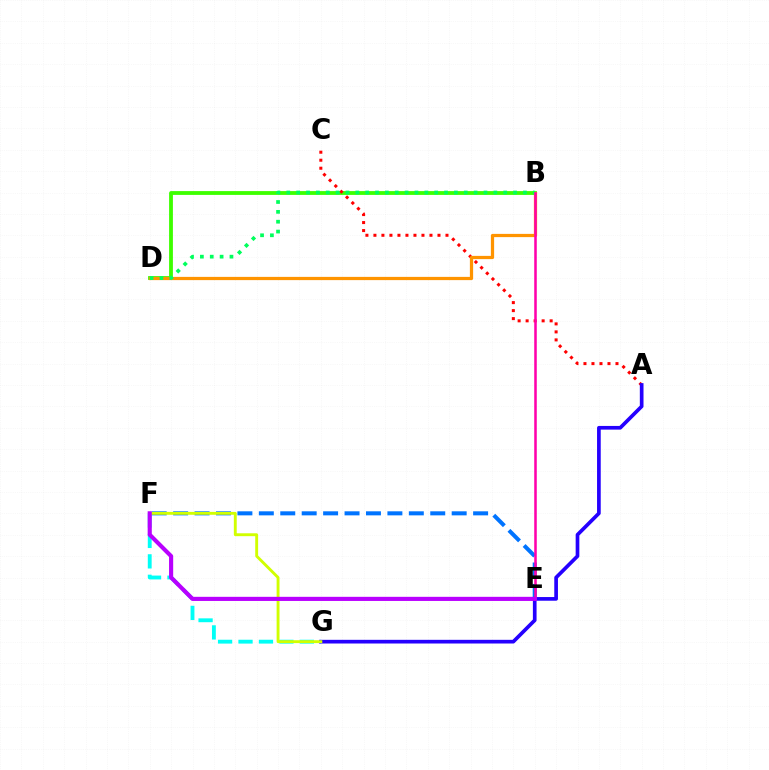{('B', 'D'): [{'color': '#3dff00', 'line_style': 'solid', 'thickness': 2.75}, {'color': '#ff9400', 'line_style': 'solid', 'thickness': 2.33}, {'color': '#00ff5c', 'line_style': 'dotted', 'thickness': 2.68}], ('E', 'F'): [{'color': '#0074ff', 'line_style': 'dashed', 'thickness': 2.91}, {'color': '#b900ff', 'line_style': 'solid', 'thickness': 2.97}], ('F', 'G'): [{'color': '#00fff6', 'line_style': 'dashed', 'thickness': 2.78}, {'color': '#d1ff00', 'line_style': 'solid', 'thickness': 2.08}], ('A', 'C'): [{'color': '#ff0000', 'line_style': 'dotted', 'thickness': 2.18}], ('A', 'G'): [{'color': '#2500ff', 'line_style': 'solid', 'thickness': 2.65}], ('B', 'E'): [{'color': '#ff00ac', 'line_style': 'solid', 'thickness': 1.83}]}